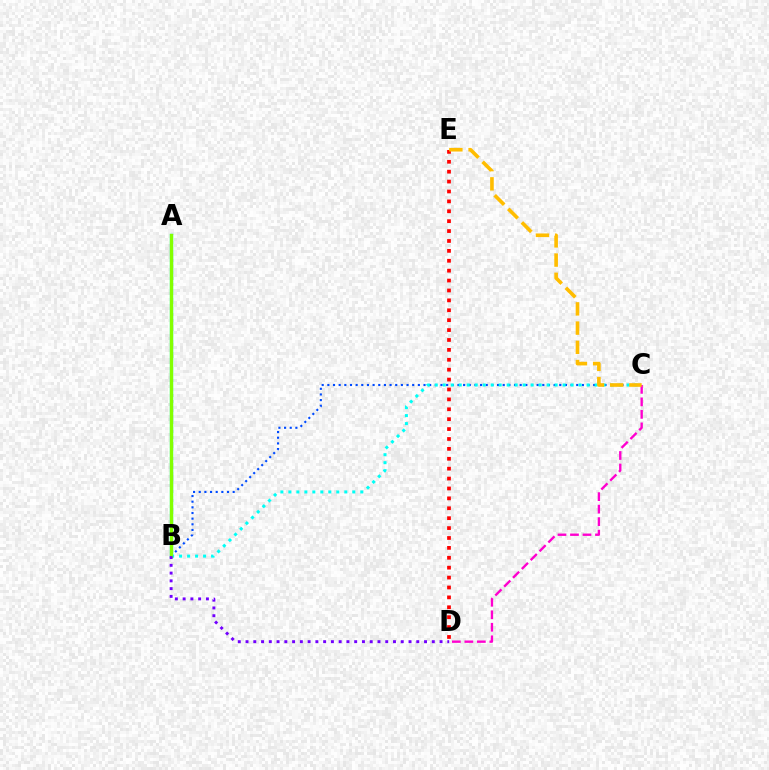{('A', 'B'): [{'color': '#00ff39', 'line_style': 'solid', 'thickness': 2.43}, {'color': '#84ff00', 'line_style': 'solid', 'thickness': 2.21}], ('B', 'C'): [{'color': '#004bff', 'line_style': 'dotted', 'thickness': 1.54}, {'color': '#00fff6', 'line_style': 'dotted', 'thickness': 2.17}], ('C', 'D'): [{'color': '#ff00cf', 'line_style': 'dashed', 'thickness': 1.7}], ('D', 'E'): [{'color': '#ff0000', 'line_style': 'dotted', 'thickness': 2.69}], ('C', 'E'): [{'color': '#ffbd00', 'line_style': 'dashed', 'thickness': 2.61}], ('B', 'D'): [{'color': '#7200ff', 'line_style': 'dotted', 'thickness': 2.11}]}